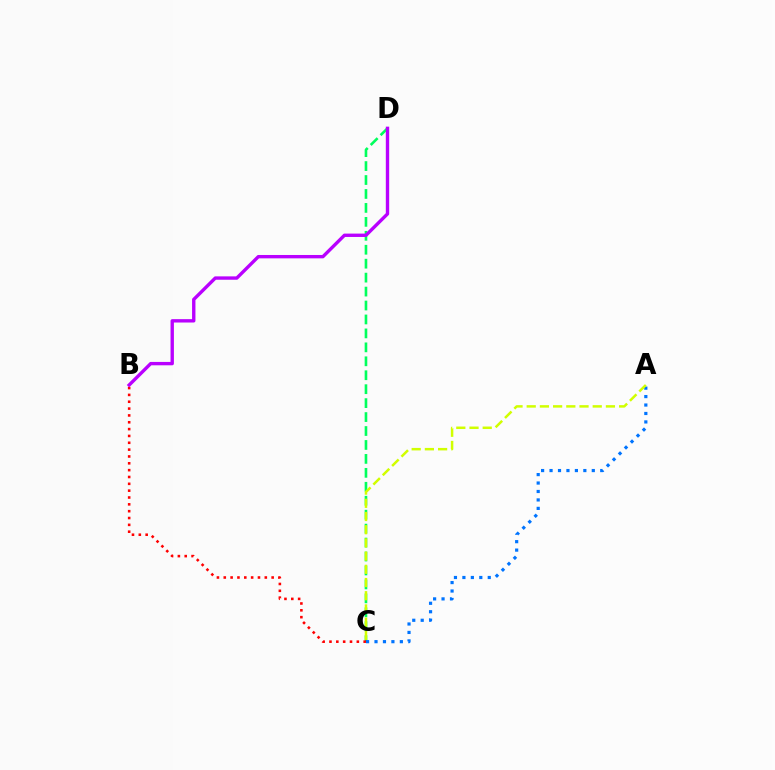{('C', 'D'): [{'color': '#00ff5c', 'line_style': 'dashed', 'thickness': 1.89}], ('A', 'C'): [{'color': '#0074ff', 'line_style': 'dotted', 'thickness': 2.3}, {'color': '#d1ff00', 'line_style': 'dashed', 'thickness': 1.79}], ('B', 'C'): [{'color': '#ff0000', 'line_style': 'dotted', 'thickness': 1.86}], ('B', 'D'): [{'color': '#b900ff', 'line_style': 'solid', 'thickness': 2.43}]}